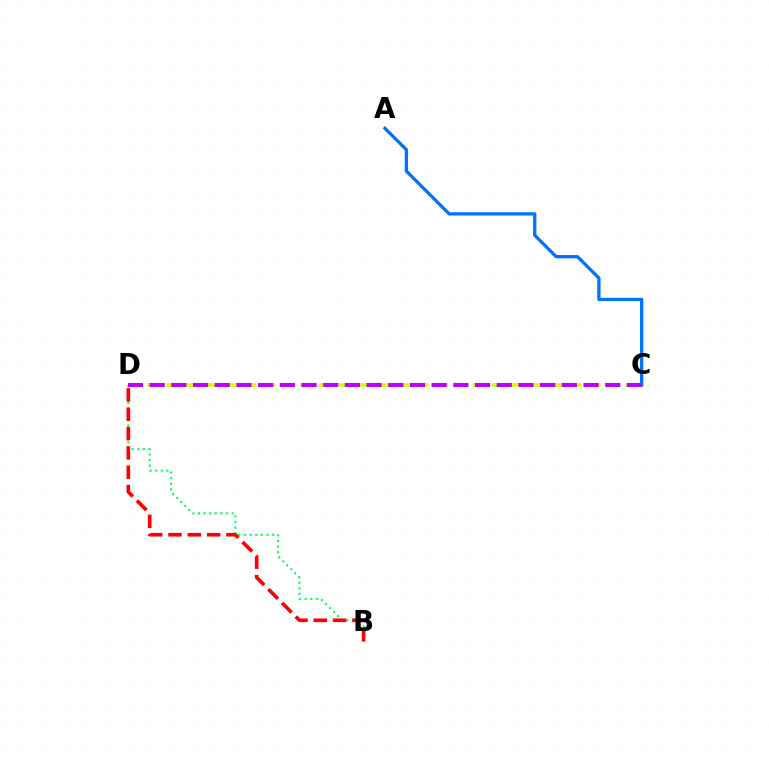{('C', 'D'): [{'color': '#d1ff00', 'line_style': 'dashed', 'thickness': 2.6}, {'color': '#b900ff', 'line_style': 'dashed', 'thickness': 2.95}], ('A', 'C'): [{'color': '#0074ff', 'line_style': 'solid', 'thickness': 2.38}], ('B', 'D'): [{'color': '#00ff5c', 'line_style': 'dotted', 'thickness': 1.53}, {'color': '#ff0000', 'line_style': 'dashed', 'thickness': 2.63}]}